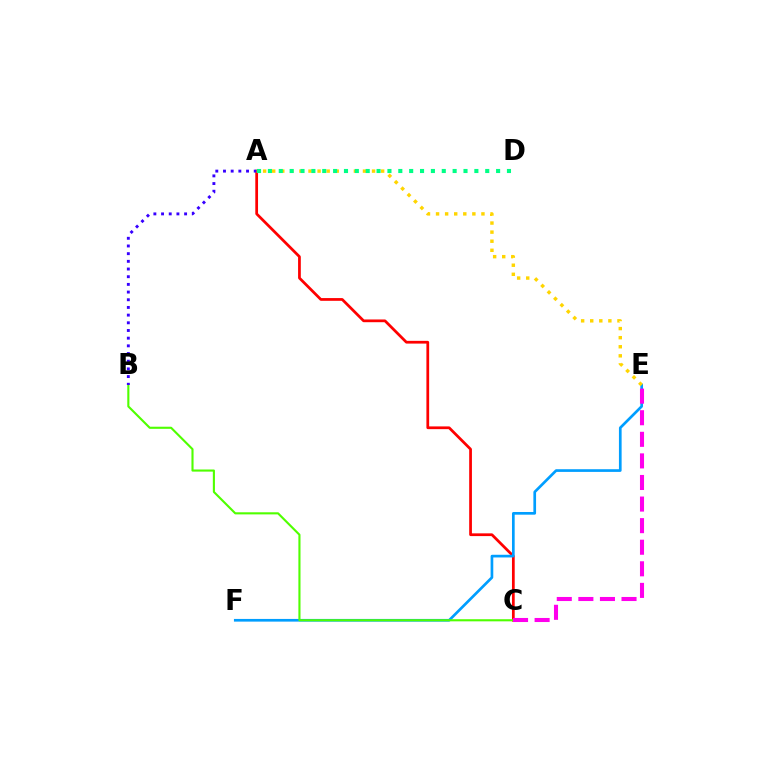{('A', 'C'): [{'color': '#ff0000', 'line_style': 'solid', 'thickness': 1.97}], ('E', 'F'): [{'color': '#009eff', 'line_style': 'solid', 'thickness': 1.93}], ('B', 'C'): [{'color': '#4fff00', 'line_style': 'solid', 'thickness': 1.52}], ('C', 'E'): [{'color': '#ff00ed', 'line_style': 'dashed', 'thickness': 2.93}], ('A', 'B'): [{'color': '#3700ff', 'line_style': 'dotted', 'thickness': 2.09}], ('A', 'E'): [{'color': '#ffd500', 'line_style': 'dotted', 'thickness': 2.47}], ('A', 'D'): [{'color': '#00ff86', 'line_style': 'dotted', 'thickness': 2.95}]}